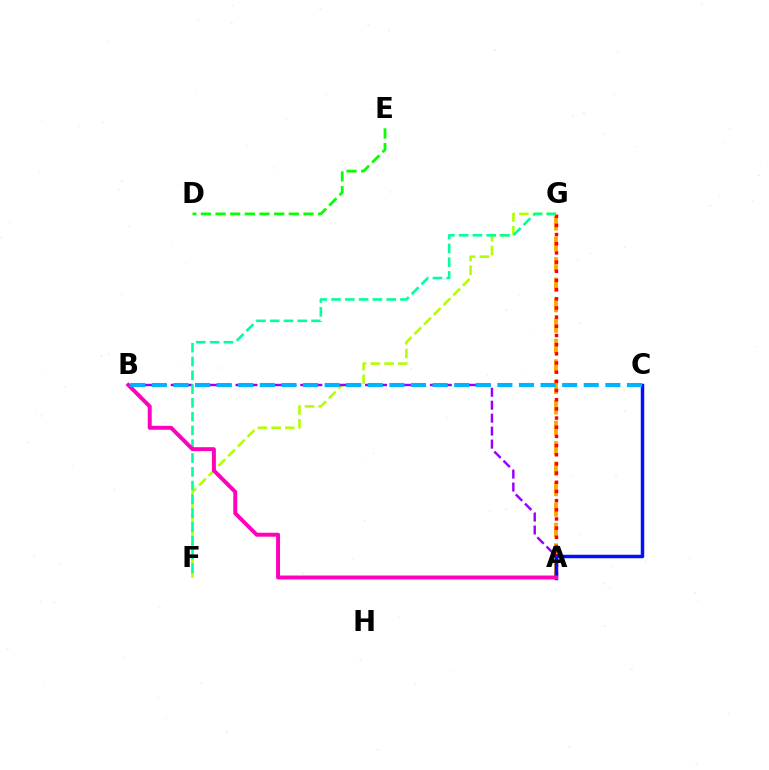{('A', 'G'): [{'color': '#ffa500', 'line_style': 'dashed', 'thickness': 2.78}, {'color': '#ff0000', 'line_style': 'dotted', 'thickness': 2.49}], ('F', 'G'): [{'color': '#b3ff00', 'line_style': 'dashed', 'thickness': 1.86}, {'color': '#00ff9d', 'line_style': 'dashed', 'thickness': 1.87}], ('D', 'E'): [{'color': '#08ff00', 'line_style': 'dashed', 'thickness': 1.99}], ('A', 'B'): [{'color': '#9b00ff', 'line_style': 'dashed', 'thickness': 1.76}, {'color': '#ff00bd', 'line_style': 'solid', 'thickness': 2.84}], ('A', 'C'): [{'color': '#0010ff', 'line_style': 'solid', 'thickness': 2.5}], ('B', 'C'): [{'color': '#00b5ff', 'line_style': 'dashed', 'thickness': 2.93}]}